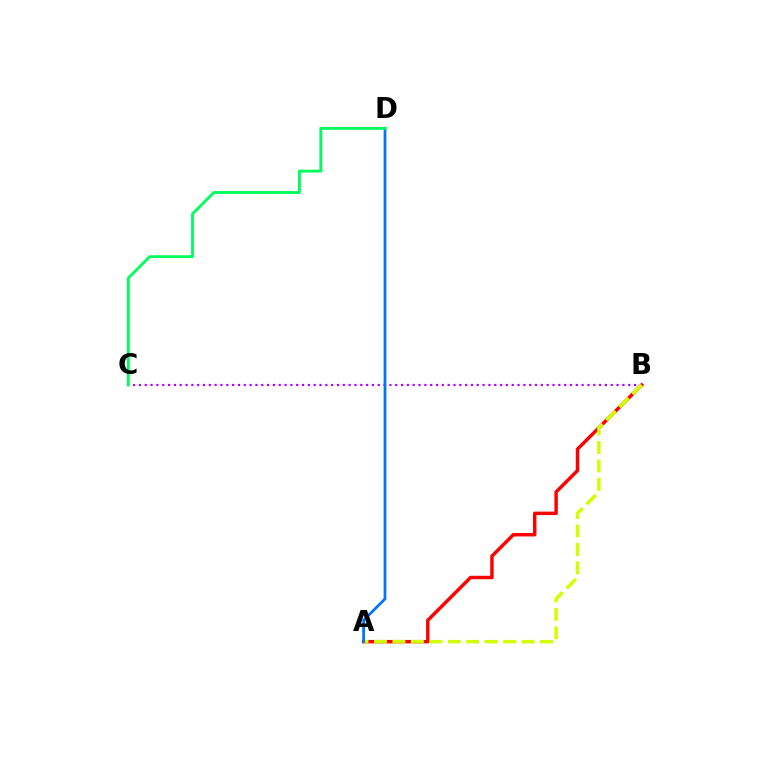{('B', 'C'): [{'color': '#b900ff', 'line_style': 'dotted', 'thickness': 1.58}], ('A', 'B'): [{'color': '#ff0000', 'line_style': 'solid', 'thickness': 2.48}, {'color': '#d1ff00', 'line_style': 'dashed', 'thickness': 2.51}], ('A', 'D'): [{'color': '#0074ff', 'line_style': 'solid', 'thickness': 1.98}], ('C', 'D'): [{'color': '#00ff5c', 'line_style': 'solid', 'thickness': 2.06}]}